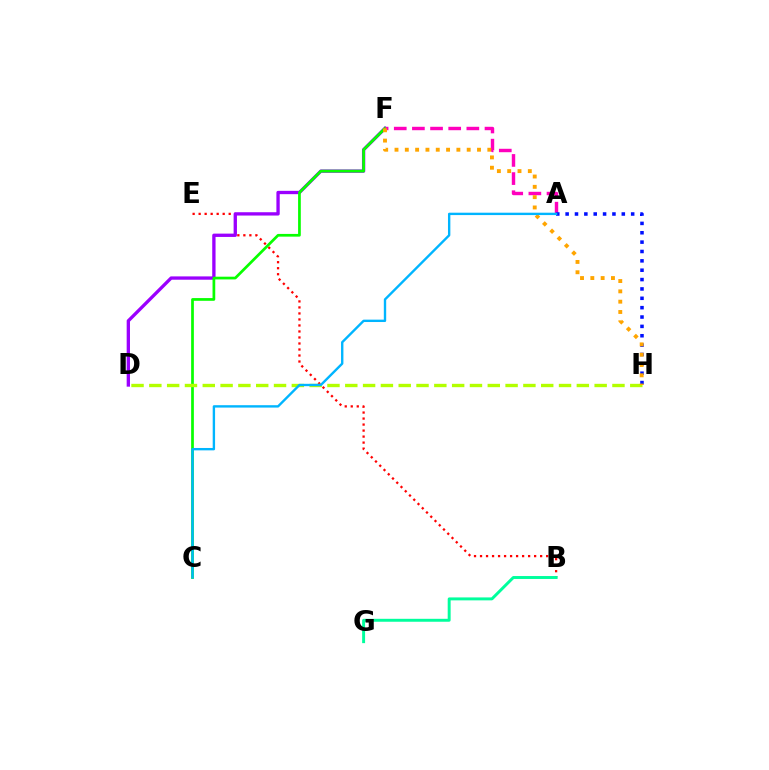{('B', 'E'): [{'color': '#ff0000', 'line_style': 'dotted', 'thickness': 1.63}], ('D', 'F'): [{'color': '#9b00ff', 'line_style': 'solid', 'thickness': 2.39}], ('C', 'F'): [{'color': '#08ff00', 'line_style': 'solid', 'thickness': 1.96}], ('A', 'F'): [{'color': '#ff00bd', 'line_style': 'dashed', 'thickness': 2.47}], ('A', 'H'): [{'color': '#0010ff', 'line_style': 'dotted', 'thickness': 2.54}], ('B', 'G'): [{'color': '#00ff9d', 'line_style': 'solid', 'thickness': 2.12}], ('D', 'H'): [{'color': '#b3ff00', 'line_style': 'dashed', 'thickness': 2.42}], ('F', 'H'): [{'color': '#ffa500', 'line_style': 'dotted', 'thickness': 2.8}], ('A', 'C'): [{'color': '#00b5ff', 'line_style': 'solid', 'thickness': 1.71}]}